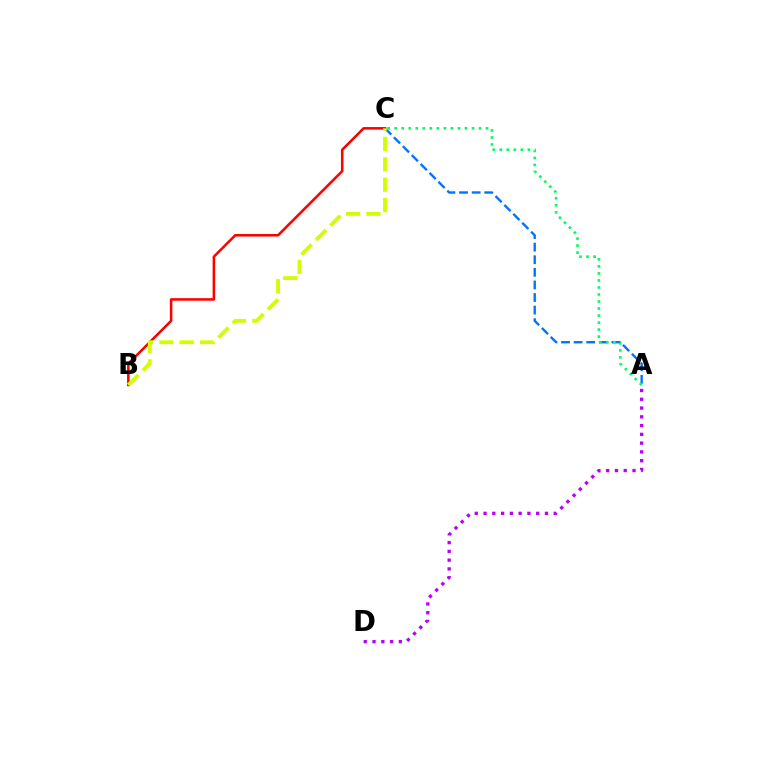{('A', 'C'): [{'color': '#0074ff', 'line_style': 'dashed', 'thickness': 1.71}, {'color': '#00ff5c', 'line_style': 'dotted', 'thickness': 1.91}], ('B', 'C'): [{'color': '#ff0000', 'line_style': 'solid', 'thickness': 1.83}, {'color': '#d1ff00', 'line_style': 'dashed', 'thickness': 2.77}], ('A', 'D'): [{'color': '#b900ff', 'line_style': 'dotted', 'thickness': 2.38}]}